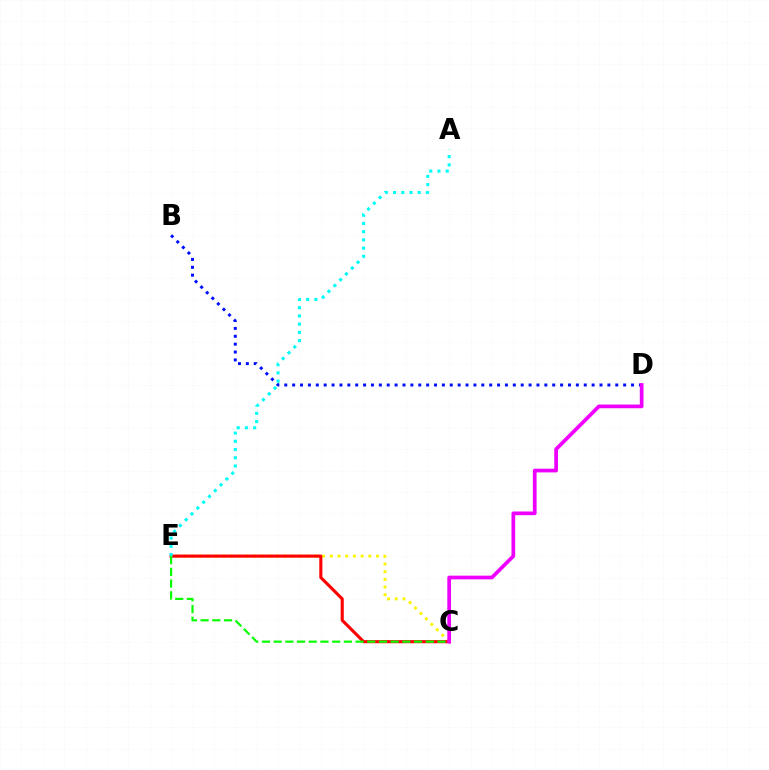{('C', 'E'): [{'color': '#fcf500', 'line_style': 'dotted', 'thickness': 2.09}, {'color': '#ff0000', 'line_style': 'solid', 'thickness': 2.23}, {'color': '#08ff00', 'line_style': 'dashed', 'thickness': 1.59}], ('B', 'D'): [{'color': '#0010ff', 'line_style': 'dotted', 'thickness': 2.14}], ('C', 'D'): [{'color': '#ee00ff', 'line_style': 'solid', 'thickness': 2.68}], ('A', 'E'): [{'color': '#00fff6', 'line_style': 'dotted', 'thickness': 2.23}]}